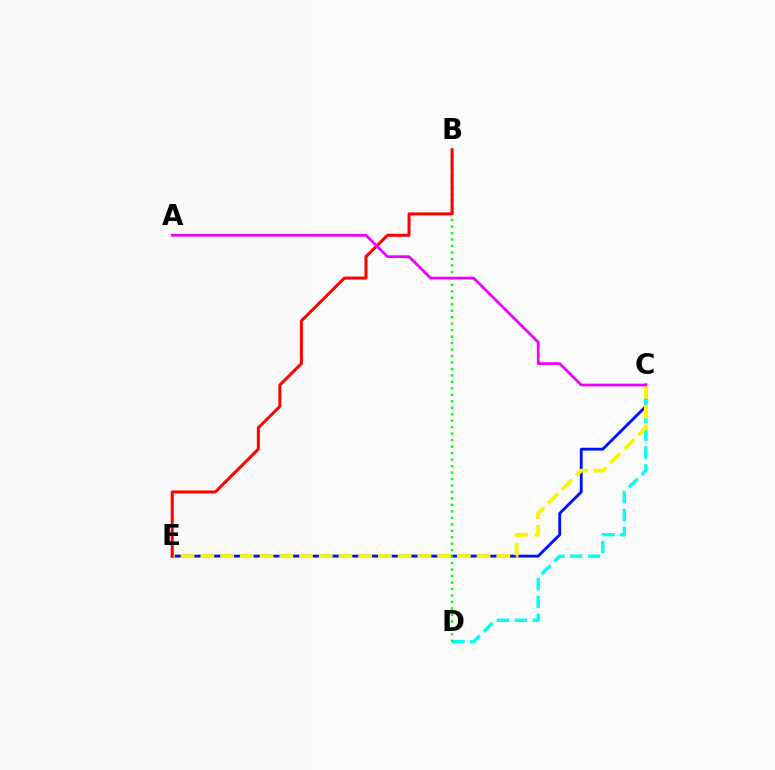{('C', 'E'): [{'color': '#0010ff', 'line_style': 'solid', 'thickness': 2.05}, {'color': '#fcf500', 'line_style': 'dashed', 'thickness': 2.68}], ('C', 'D'): [{'color': '#00fff6', 'line_style': 'dashed', 'thickness': 2.42}], ('B', 'D'): [{'color': '#08ff00', 'line_style': 'dotted', 'thickness': 1.76}], ('B', 'E'): [{'color': '#ff0000', 'line_style': 'solid', 'thickness': 2.15}], ('A', 'C'): [{'color': '#ee00ff', 'line_style': 'solid', 'thickness': 1.96}]}